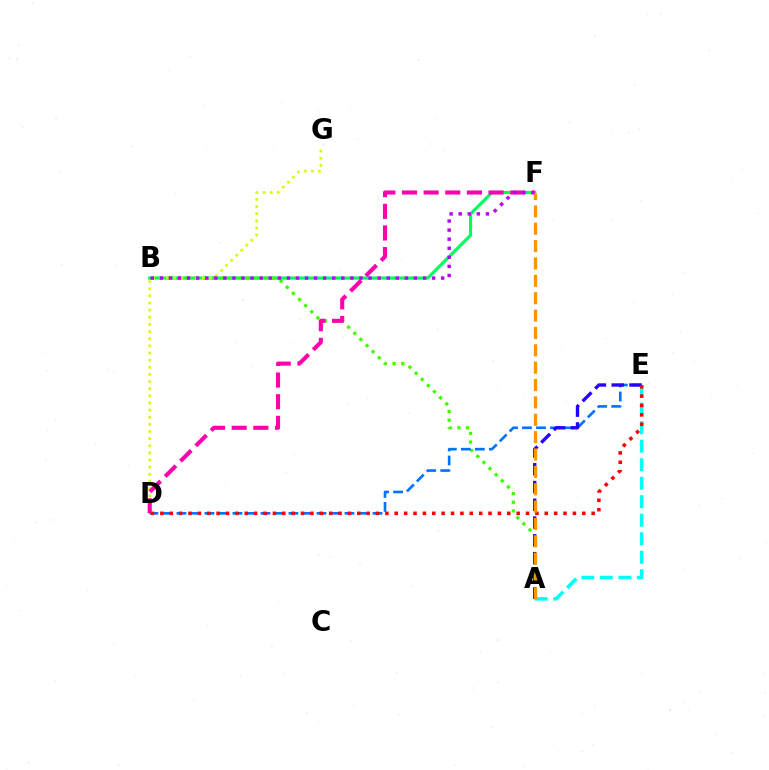{('B', 'F'): [{'color': '#00ff5c', 'line_style': 'solid', 'thickness': 2.26}, {'color': '#b900ff', 'line_style': 'dotted', 'thickness': 2.47}], ('A', 'B'): [{'color': '#3dff00', 'line_style': 'dotted', 'thickness': 2.35}], ('D', 'E'): [{'color': '#0074ff', 'line_style': 'dashed', 'thickness': 1.9}, {'color': '#ff0000', 'line_style': 'dotted', 'thickness': 2.55}], ('A', 'E'): [{'color': '#00fff6', 'line_style': 'dashed', 'thickness': 2.51}, {'color': '#2500ff', 'line_style': 'dashed', 'thickness': 2.41}], ('D', 'G'): [{'color': '#d1ff00', 'line_style': 'dotted', 'thickness': 1.94}], ('D', 'F'): [{'color': '#ff00ac', 'line_style': 'dashed', 'thickness': 2.94}], ('A', 'F'): [{'color': '#ff9400', 'line_style': 'dashed', 'thickness': 2.36}]}